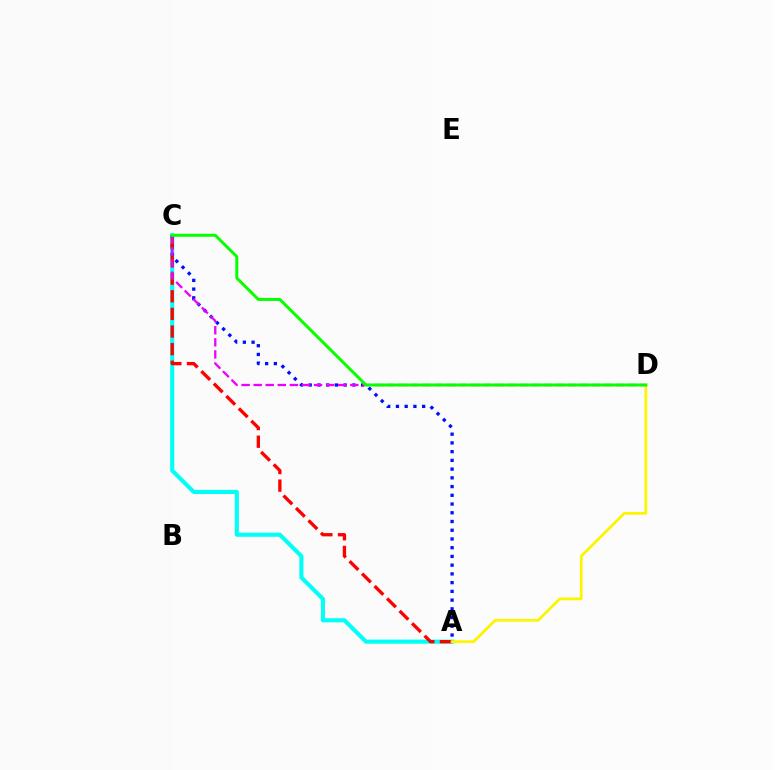{('A', 'C'): [{'color': '#00fff6', 'line_style': 'solid', 'thickness': 2.95}, {'color': '#0010ff', 'line_style': 'dotted', 'thickness': 2.37}, {'color': '#ff0000', 'line_style': 'dashed', 'thickness': 2.39}], ('C', 'D'): [{'color': '#ee00ff', 'line_style': 'dashed', 'thickness': 1.64}, {'color': '#08ff00', 'line_style': 'solid', 'thickness': 2.16}], ('A', 'D'): [{'color': '#fcf500', 'line_style': 'solid', 'thickness': 2.0}]}